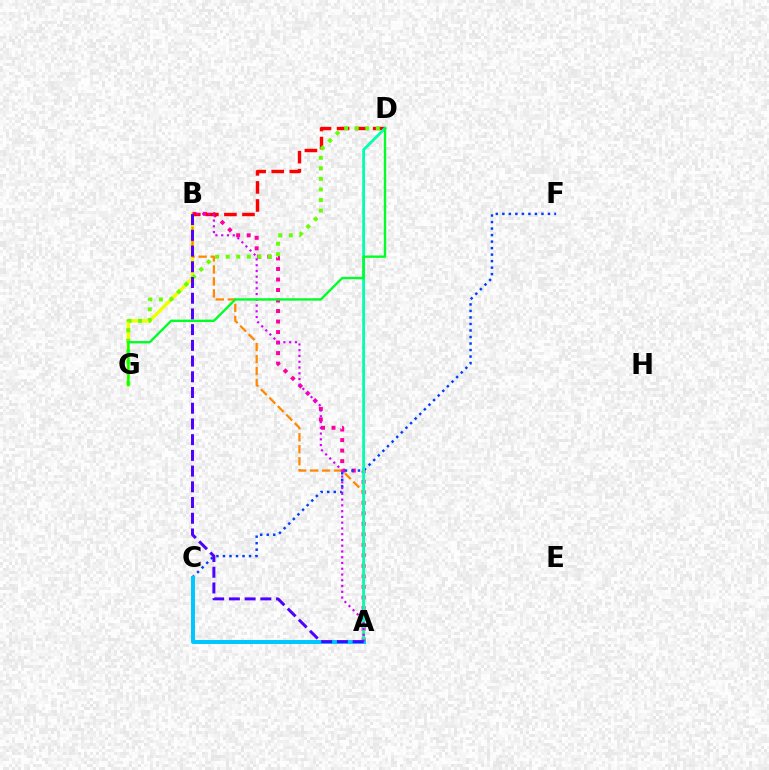{('B', 'G'): [{'color': '#eeff00', 'line_style': 'solid', 'thickness': 2.44}], ('A', 'B'): [{'color': '#ff00a0', 'line_style': 'dotted', 'thickness': 2.86}, {'color': '#ff8800', 'line_style': 'dashed', 'thickness': 1.63}, {'color': '#d600ff', 'line_style': 'dotted', 'thickness': 1.57}, {'color': '#4f00ff', 'line_style': 'dashed', 'thickness': 2.14}], ('C', 'F'): [{'color': '#003fff', 'line_style': 'dotted', 'thickness': 1.77}], ('B', 'D'): [{'color': '#ff0000', 'line_style': 'dashed', 'thickness': 2.45}], ('D', 'G'): [{'color': '#66ff00', 'line_style': 'dotted', 'thickness': 2.87}, {'color': '#00ff27', 'line_style': 'solid', 'thickness': 1.71}], ('A', 'D'): [{'color': '#00ffaf', 'line_style': 'solid', 'thickness': 2.03}], ('A', 'C'): [{'color': '#00c7ff', 'line_style': 'solid', 'thickness': 2.86}]}